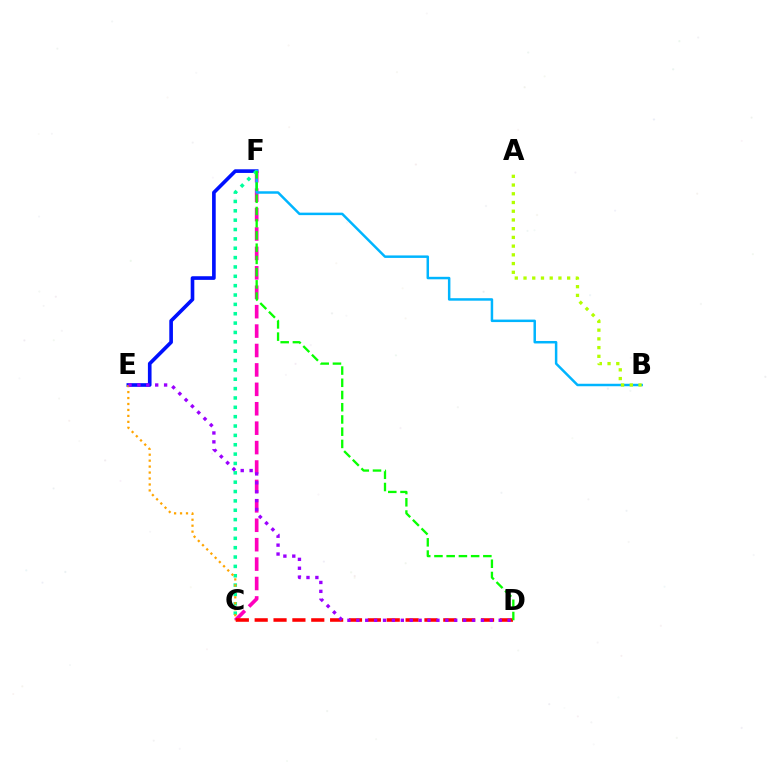{('E', 'F'): [{'color': '#0010ff', 'line_style': 'solid', 'thickness': 2.62}], ('C', 'F'): [{'color': '#ff00bd', 'line_style': 'dashed', 'thickness': 2.64}, {'color': '#00ff9d', 'line_style': 'dotted', 'thickness': 2.54}], ('B', 'F'): [{'color': '#00b5ff', 'line_style': 'solid', 'thickness': 1.79}], ('C', 'D'): [{'color': '#ff0000', 'line_style': 'dashed', 'thickness': 2.56}], ('C', 'E'): [{'color': '#ffa500', 'line_style': 'dotted', 'thickness': 1.62}], ('D', 'F'): [{'color': '#08ff00', 'line_style': 'dashed', 'thickness': 1.66}], ('D', 'E'): [{'color': '#9b00ff', 'line_style': 'dotted', 'thickness': 2.42}], ('A', 'B'): [{'color': '#b3ff00', 'line_style': 'dotted', 'thickness': 2.37}]}